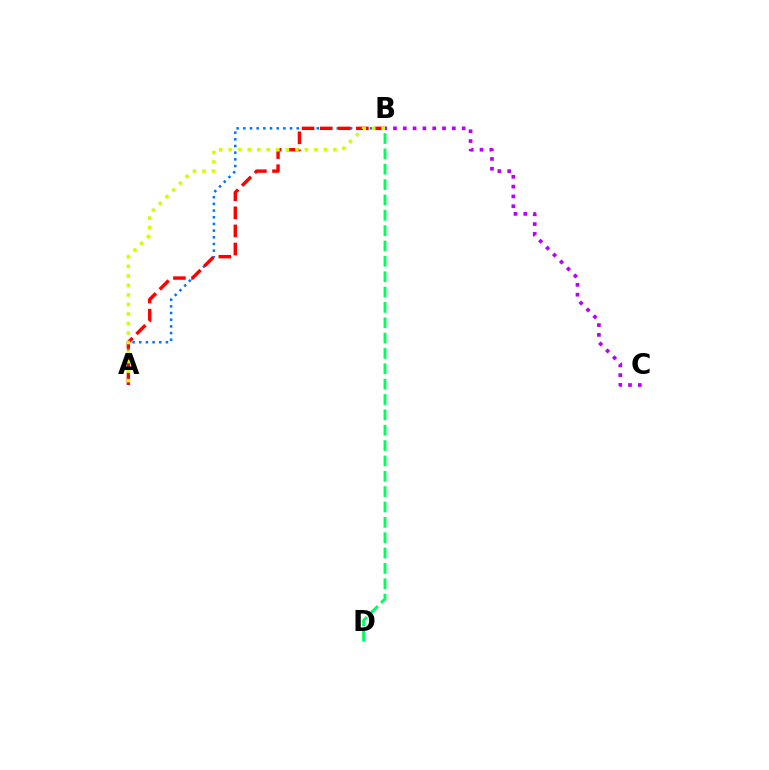{('A', 'B'): [{'color': '#0074ff', 'line_style': 'dotted', 'thickness': 1.81}, {'color': '#ff0000', 'line_style': 'dashed', 'thickness': 2.46}, {'color': '#d1ff00', 'line_style': 'dotted', 'thickness': 2.59}], ('B', 'C'): [{'color': '#b900ff', 'line_style': 'dotted', 'thickness': 2.67}], ('B', 'D'): [{'color': '#00ff5c', 'line_style': 'dashed', 'thickness': 2.09}]}